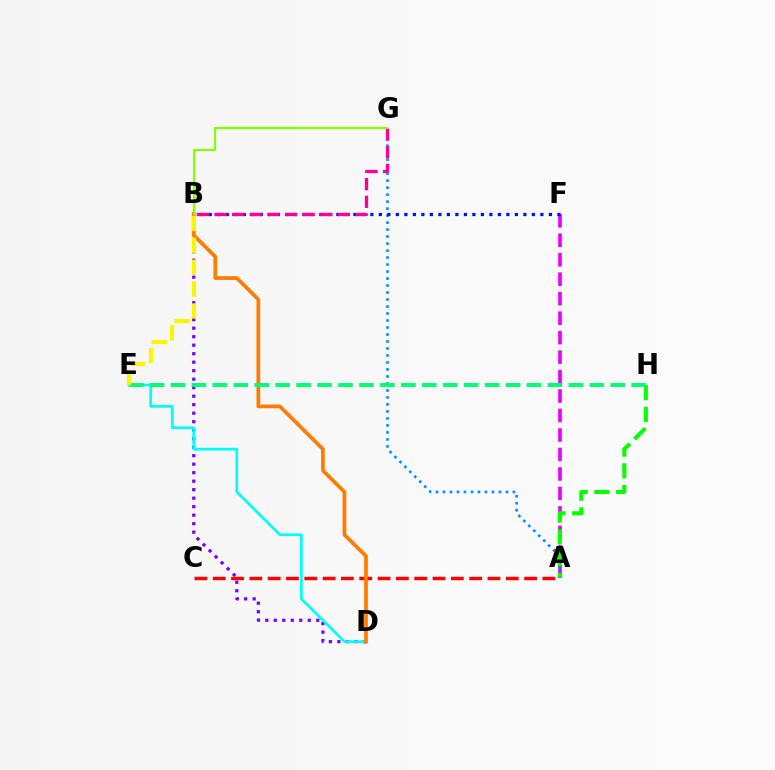{('A', 'F'): [{'color': '#ee00ff', 'line_style': 'dashed', 'thickness': 2.65}], ('A', 'G'): [{'color': '#008cff', 'line_style': 'dotted', 'thickness': 1.9}], ('A', 'H'): [{'color': '#08ff00', 'line_style': 'dashed', 'thickness': 2.96}], ('B', 'D'): [{'color': '#7200ff', 'line_style': 'dotted', 'thickness': 2.31}, {'color': '#ff7c00', 'line_style': 'solid', 'thickness': 2.68}], ('B', 'F'): [{'color': '#0010ff', 'line_style': 'dotted', 'thickness': 2.31}], ('A', 'C'): [{'color': '#ff0000', 'line_style': 'dashed', 'thickness': 2.49}], ('B', 'G'): [{'color': '#ff0094', 'line_style': 'dashed', 'thickness': 2.39}, {'color': '#84ff00', 'line_style': 'solid', 'thickness': 1.55}], ('D', 'E'): [{'color': '#00fff6', 'line_style': 'solid', 'thickness': 1.94}], ('E', 'H'): [{'color': '#00ff74', 'line_style': 'dashed', 'thickness': 2.85}], ('B', 'E'): [{'color': '#fcf500', 'line_style': 'dashed', 'thickness': 2.97}]}